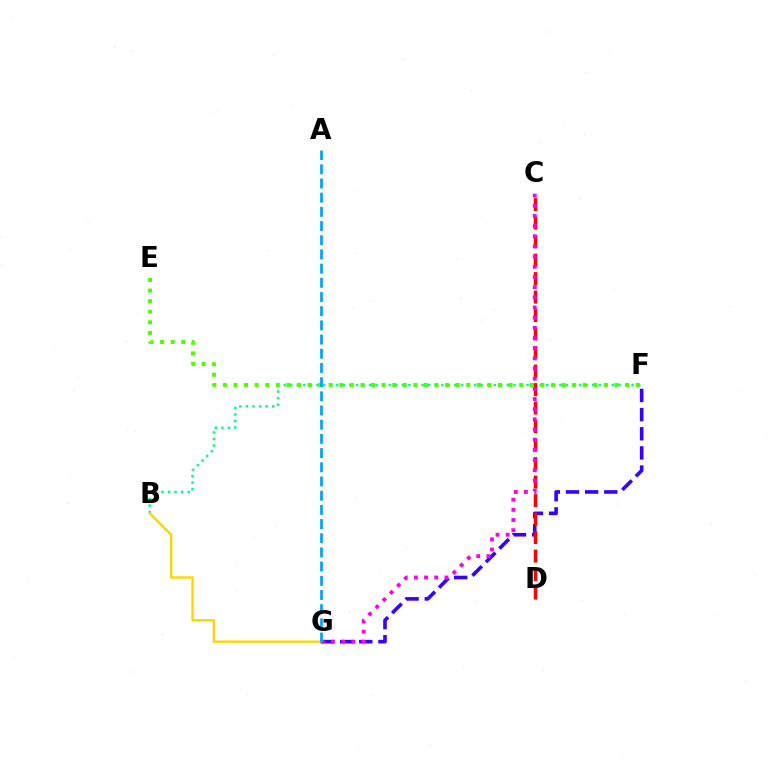{('B', 'F'): [{'color': '#00ff86', 'line_style': 'dotted', 'thickness': 1.78}], ('F', 'G'): [{'color': '#3700ff', 'line_style': 'dashed', 'thickness': 2.6}], ('C', 'D'): [{'color': '#ff0000', 'line_style': 'dashed', 'thickness': 2.51}], ('B', 'G'): [{'color': '#ffd500', 'line_style': 'solid', 'thickness': 1.7}], ('E', 'F'): [{'color': '#4fff00', 'line_style': 'dotted', 'thickness': 2.88}], ('C', 'G'): [{'color': '#ff00ed', 'line_style': 'dotted', 'thickness': 2.76}], ('A', 'G'): [{'color': '#009eff', 'line_style': 'dashed', 'thickness': 1.93}]}